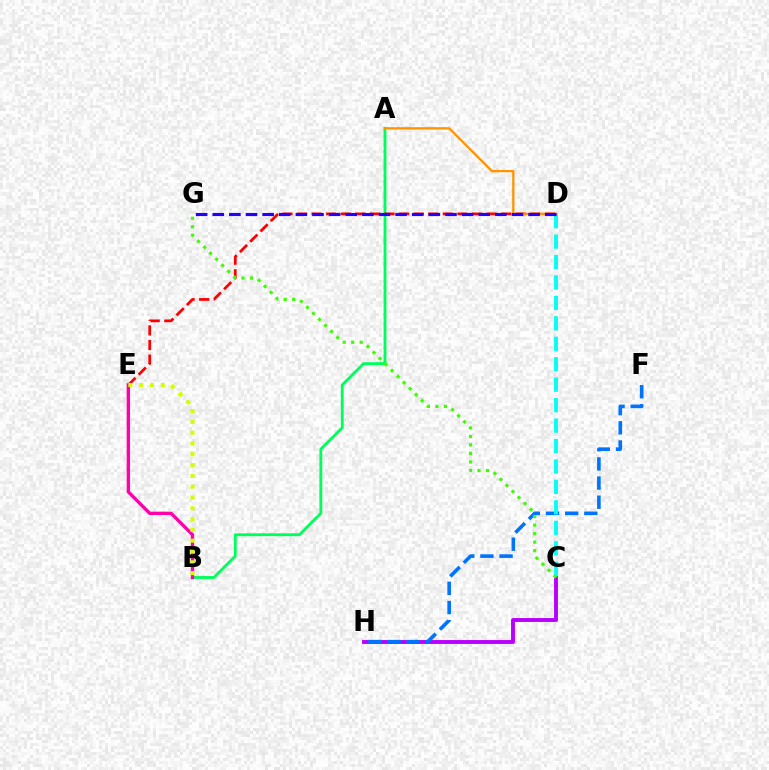{('A', 'B'): [{'color': '#00ff5c', 'line_style': 'solid', 'thickness': 2.05}], ('C', 'H'): [{'color': '#b900ff', 'line_style': 'solid', 'thickness': 2.8}], ('F', 'H'): [{'color': '#0074ff', 'line_style': 'dashed', 'thickness': 2.6}], ('C', 'D'): [{'color': '#00fff6', 'line_style': 'dashed', 'thickness': 2.78}], ('D', 'E'): [{'color': '#ff0000', 'line_style': 'dashed', 'thickness': 1.98}], ('B', 'E'): [{'color': '#ff00ac', 'line_style': 'solid', 'thickness': 2.41}, {'color': '#d1ff00', 'line_style': 'dotted', 'thickness': 2.94}], ('A', 'D'): [{'color': '#ff9400', 'line_style': 'solid', 'thickness': 1.65}], ('C', 'G'): [{'color': '#3dff00', 'line_style': 'dotted', 'thickness': 2.32}], ('D', 'G'): [{'color': '#2500ff', 'line_style': 'dashed', 'thickness': 2.26}]}